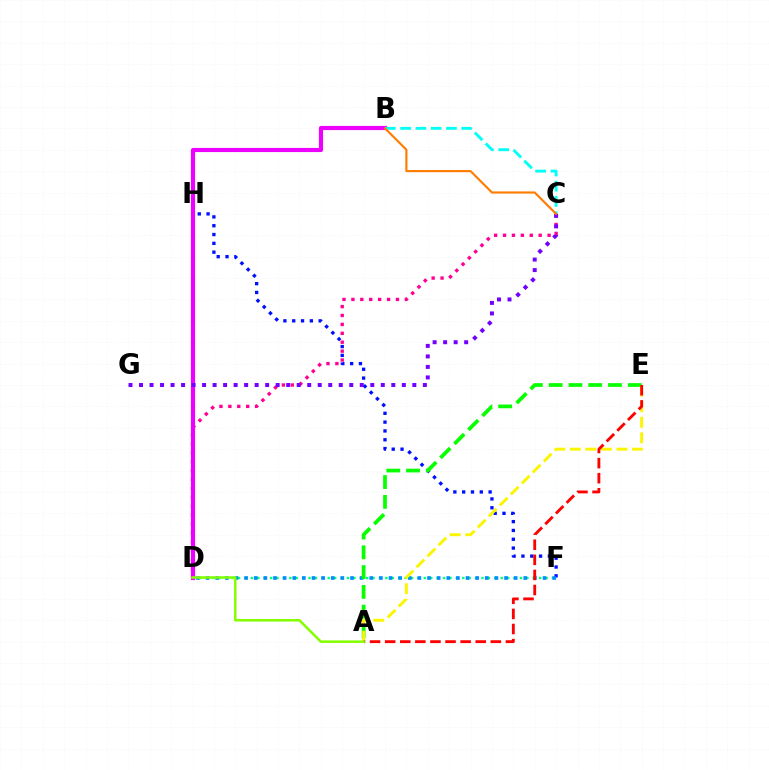{('F', 'H'): [{'color': '#0010ff', 'line_style': 'dotted', 'thickness': 2.4}], ('D', 'F'): [{'color': '#00ff74', 'line_style': 'dotted', 'thickness': 1.74}, {'color': '#008cff', 'line_style': 'dotted', 'thickness': 2.62}], ('C', 'D'): [{'color': '#ff0094', 'line_style': 'dotted', 'thickness': 2.42}], ('A', 'E'): [{'color': '#08ff00', 'line_style': 'dashed', 'thickness': 2.69}, {'color': '#fcf500', 'line_style': 'dashed', 'thickness': 2.11}, {'color': '#ff0000', 'line_style': 'dashed', 'thickness': 2.05}], ('B', 'D'): [{'color': '#ee00ff', 'line_style': 'solid', 'thickness': 2.99}], ('B', 'C'): [{'color': '#00fff6', 'line_style': 'dashed', 'thickness': 2.08}, {'color': '#ff7c00', 'line_style': 'solid', 'thickness': 1.55}], ('C', 'G'): [{'color': '#7200ff', 'line_style': 'dotted', 'thickness': 2.86}], ('A', 'D'): [{'color': '#84ff00', 'line_style': 'solid', 'thickness': 1.82}]}